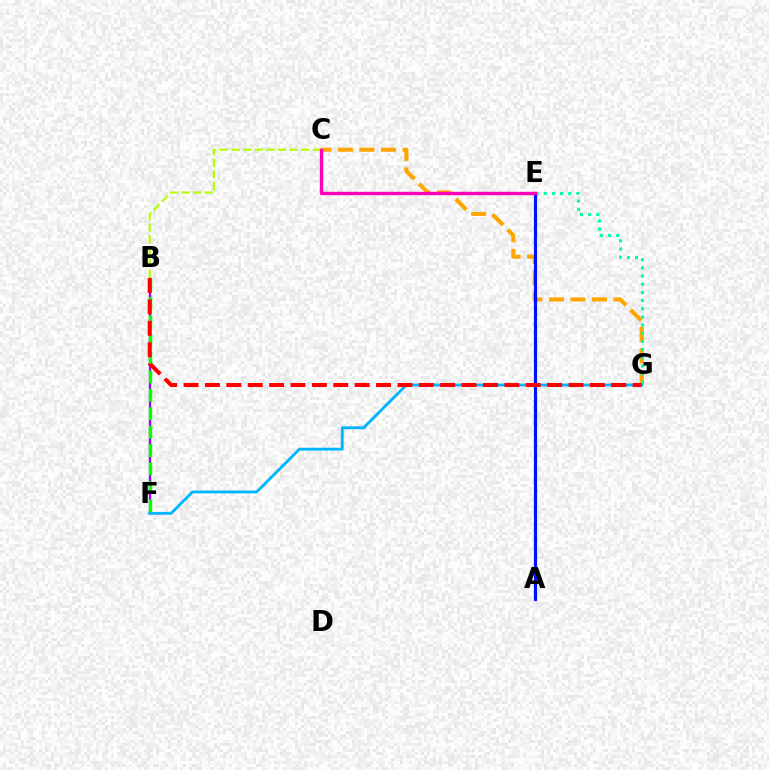{('B', 'F'): [{'color': '#9b00ff', 'line_style': 'solid', 'thickness': 1.66}, {'color': '#08ff00', 'line_style': 'dashed', 'thickness': 2.5}], ('B', 'C'): [{'color': '#b3ff00', 'line_style': 'dashed', 'thickness': 1.58}], ('C', 'G'): [{'color': '#ffa500', 'line_style': 'dashed', 'thickness': 2.93}], ('F', 'G'): [{'color': '#00b5ff', 'line_style': 'solid', 'thickness': 2.05}], ('E', 'G'): [{'color': '#00ff9d', 'line_style': 'dotted', 'thickness': 2.22}], ('A', 'E'): [{'color': '#0010ff', 'line_style': 'solid', 'thickness': 2.28}], ('C', 'E'): [{'color': '#ff00bd', 'line_style': 'solid', 'thickness': 2.43}], ('B', 'G'): [{'color': '#ff0000', 'line_style': 'dashed', 'thickness': 2.91}]}